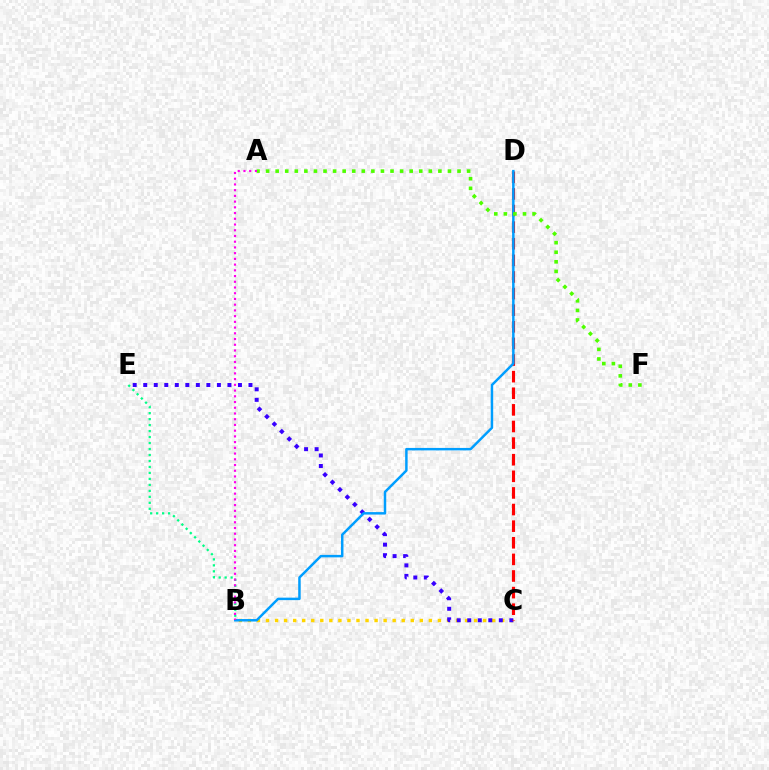{('B', 'C'): [{'color': '#ffd500', 'line_style': 'dotted', 'thickness': 2.46}], ('C', 'E'): [{'color': '#3700ff', 'line_style': 'dotted', 'thickness': 2.86}], ('C', 'D'): [{'color': '#ff0000', 'line_style': 'dashed', 'thickness': 2.26}], ('B', 'D'): [{'color': '#009eff', 'line_style': 'solid', 'thickness': 1.78}], ('A', 'F'): [{'color': '#4fff00', 'line_style': 'dotted', 'thickness': 2.6}], ('B', 'E'): [{'color': '#00ff86', 'line_style': 'dotted', 'thickness': 1.62}], ('A', 'B'): [{'color': '#ff00ed', 'line_style': 'dotted', 'thickness': 1.56}]}